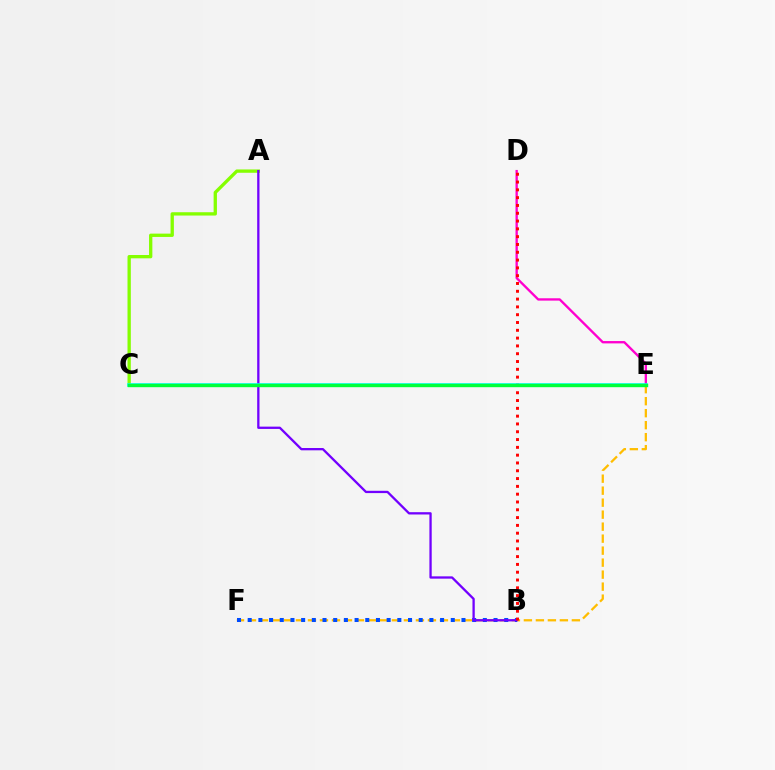{('A', 'C'): [{'color': '#84ff00', 'line_style': 'solid', 'thickness': 2.39}], ('D', 'E'): [{'color': '#ff00cf', 'line_style': 'solid', 'thickness': 1.69}], ('E', 'F'): [{'color': '#ffbd00', 'line_style': 'dashed', 'thickness': 1.63}], ('B', 'F'): [{'color': '#004bff', 'line_style': 'dotted', 'thickness': 2.9}], ('A', 'B'): [{'color': '#7200ff', 'line_style': 'solid', 'thickness': 1.66}], ('B', 'D'): [{'color': '#ff0000', 'line_style': 'dotted', 'thickness': 2.12}], ('C', 'E'): [{'color': '#00fff6', 'line_style': 'solid', 'thickness': 2.58}, {'color': '#00ff39', 'line_style': 'solid', 'thickness': 2.44}]}